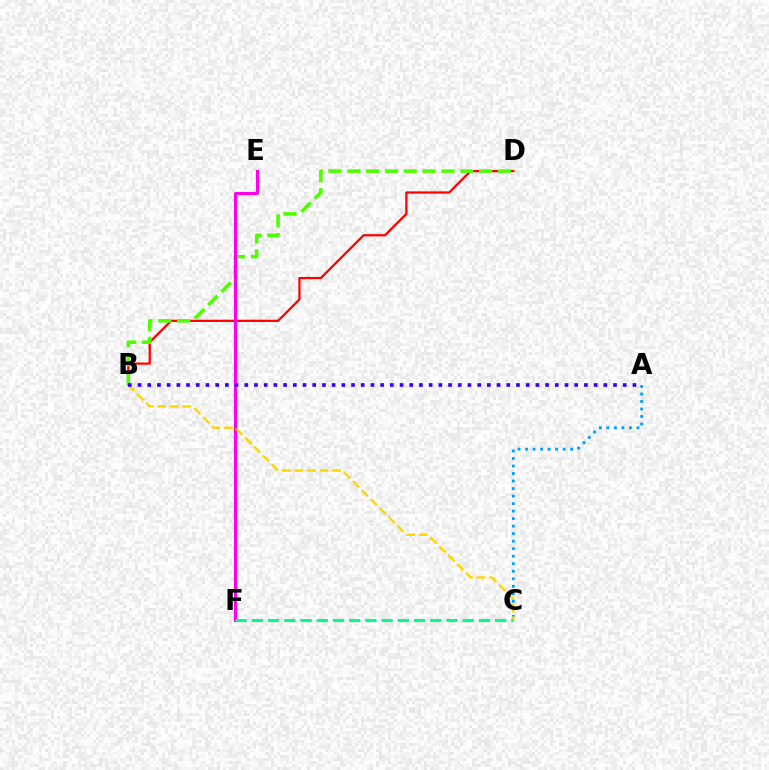{('B', 'D'): [{'color': '#ff0000', 'line_style': 'solid', 'thickness': 1.62}, {'color': '#4fff00', 'line_style': 'dashed', 'thickness': 2.56}], ('A', 'C'): [{'color': '#009eff', 'line_style': 'dotted', 'thickness': 2.04}], ('E', 'F'): [{'color': '#ff00ed', 'line_style': 'solid', 'thickness': 2.24}], ('B', 'C'): [{'color': '#ffd500', 'line_style': 'dashed', 'thickness': 1.71}], ('A', 'B'): [{'color': '#3700ff', 'line_style': 'dotted', 'thickness': 2.64}], ('C', 'F'): [{'color': '#00ff86', 'line_style': 'dashed', 'thickness': 2.2}]}